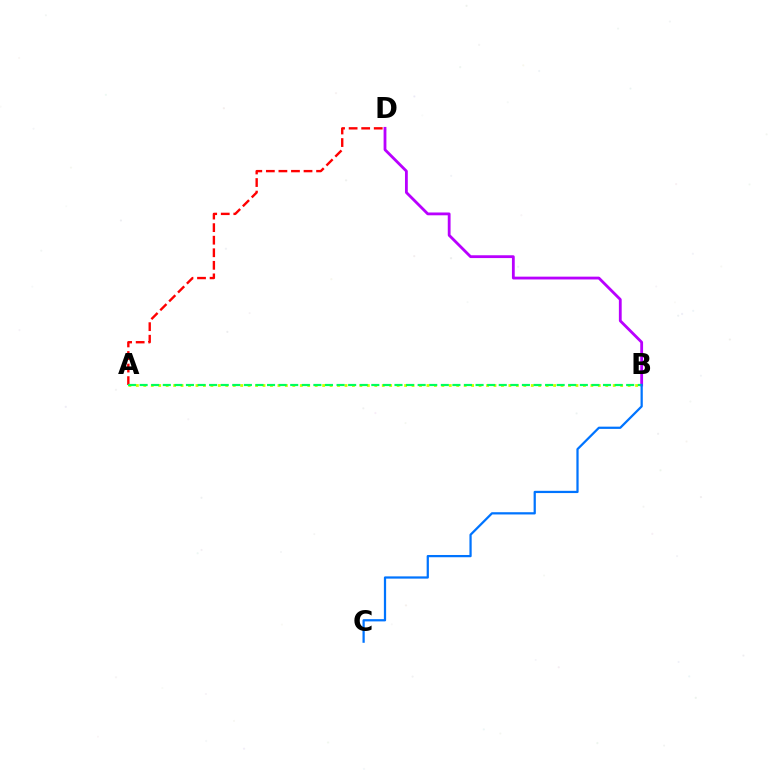{('B', 'D'): [{'color': '#b900ff', 'line_style': 'solid', 'thickness': 2.02}], ('A', 'D'): [{'color': '#ff0000', 'line_style': 'dashed', 'thickness': 1.71}], ('A', 'B'): [{'color': '#d1ff00', 'line_style': 'dotted', 'thickness': 2.02}, {'color': '#00ff5c', 'line_style': 'dashed', 'thickness': 1.57}], ('B', 'C'): [{'color': '#0074ff', 'line_style': 'solid', 'thickness': 1.61}]}